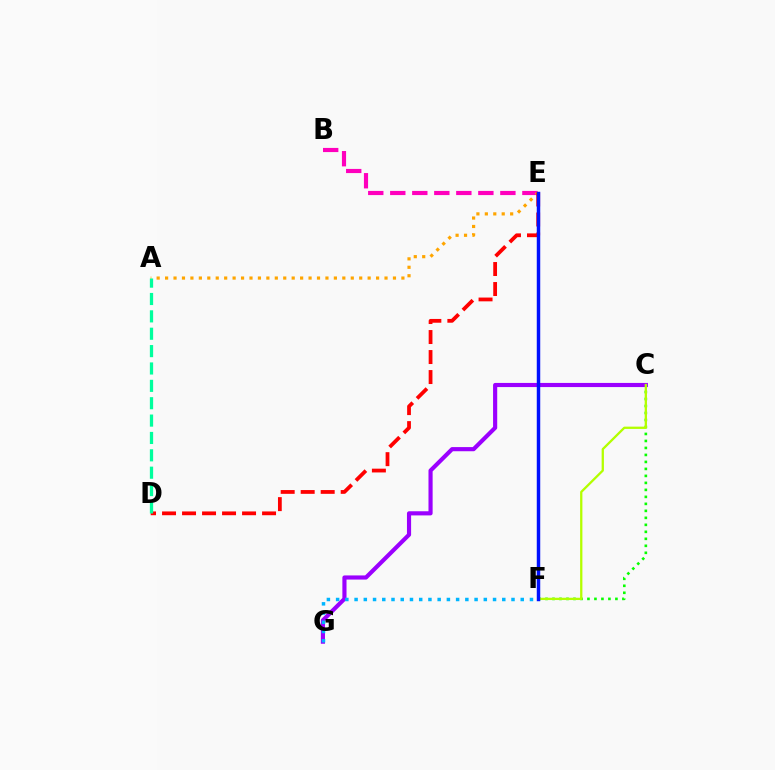{('C', 'F'): [{'color': '#08ff00', 'line_style': 'dotted', 'thickness': 1.9}, {'color': '#b3ff00', 'line_style': 'solid', 'thickness': 1.65}], ('B', 'E'): [{'color': '#ff00bd', 'line_style': 'dashed', 'thickness': 2.99}], ('C', 'G'): [{'color': '#9b00ff', 'line_style': 'solid', 'thickness': 2.98}], ('A', 'E'): [{'color': '#ffa500', 'line_style': 'dotted', 'thickness': 2.29}], ('D', 'E'): [{'color': '#ff0000', 'line_style': 'dashed', 'thickness': 2.72}], ('F', 'G'): [{'color': '#00b5ff', 'line_style': 'dotted', 'thickness': 2.51}], ('E', 'F'): [{'color': '#0010ff', 'line_style': 'solid', 'thickness': 2.49}], ('A', 'D'): [{'color': '#00ff9d', 'line_style': 'dashed', 'thickness': 2.36}]}